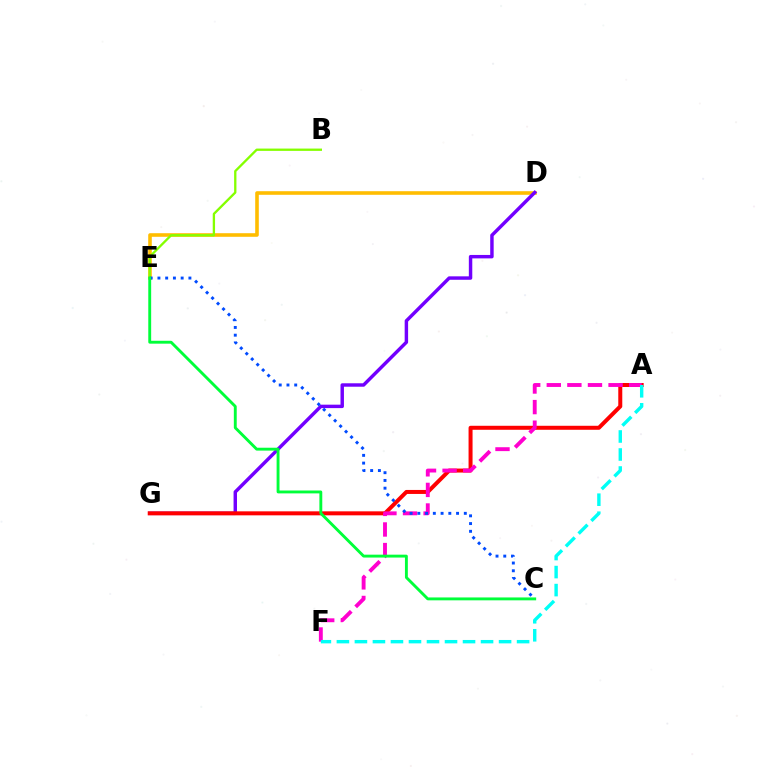{('D', 'E'): [{'color': '#ffbd00', 'line_style': 'solid', 'thickness': 2.59}], ('B', 'E'): [{'color': '#84ff00', 'line_style': 'solid', 'thickness': 1.67}], ('D', 'G'): [{'color': '#7200ff', 'line_style': 'solid', 'thickness': 2.48}], ('A', 'G'): [{'color': '#ff0000', 'line_style': 'solid', 'thickness': 2.88}], ('A', 'F'): [{'color': '#ff00cf', 'line_style': 'dashed', 'thickness': 2.8}, {'color': '#00fff6', 'line_style': 'dashed', 'thickness': 2.45}], ('C', 'E'): [{'color': '#004bff', 'line_style': 'dotted', 'thickness': 2.1}, {'color': '#00ff39', 'line_style': 'solid', 'thickness': 2.08}]}